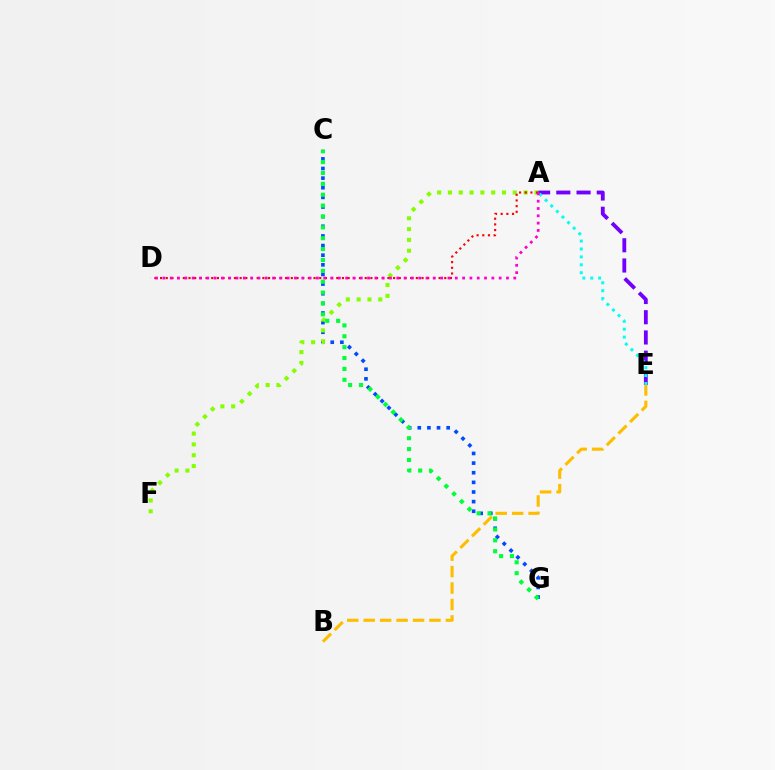{('C', 'G'): [{'color': '#004bff', 'line_style': 'dotted', 'thickness': 2.62}, {'color': '#00ff39', 'line_style': 'dotted', 'thickness': 2.95}], ('B', 'E'): [{'color': '#ffbd00', 'line_style': 'dashed', 'thickness': 2.23}], ('A', 'E'): [{'color': '#7200ff', 'line_style': 'dashed', 'thickness': 2.75}, {'color': '#00fff6', 'line_style': 'dotted', 'thickness': 2.15}], ('A', 'F'): [{'color': '#84ff00', 'line_style': 'dotted', 'thickness': 2.94}], ('A', 'D'): [{'color': '#ff0000', 'line_style': 'dotted', 'thickness': 1.54}, {'color': '#ff00cf', 'line_style': 'dotted', 'thickness': 1.99}]}